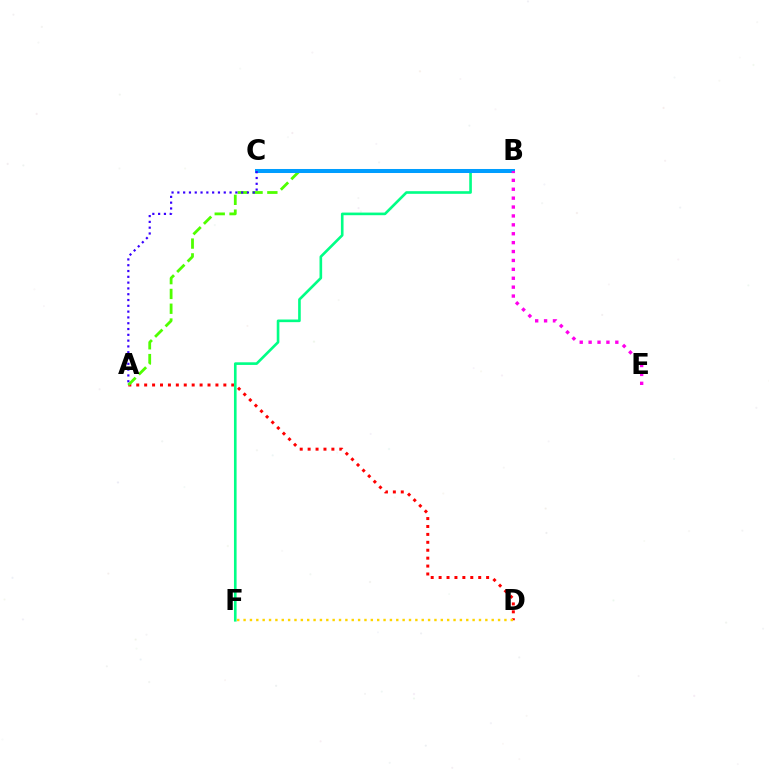{('A', 'D'): [{'color': '#ff0000', 'line_style': 'dotted', 'thickness': 2.15}], ('A', 'B'): [{'color': '#4fff00', 'line_style': 'dashed', 'thickness': 2.01}], ('B', 'F'): [{'color': '#00ff86', 'line_style': 'solid', 'thickness': 1.9}], ('D', 'F'): [{'color': '#ffd500', 'line_style': 'dotted', 'thickness': 1.73}], ('B', 'C'): [{'color': '#009eff', 'line_style': 'solid', 'thickness': 2.89}], ('A', 'C'): [{'color': '#3700ff', 'line_style': 'dotted', 'thickness': 1.58}], ('B', 'E'): [{'color': '#ff00ed', 'line_style': 'dotted', 'thickness': 2.42}]}